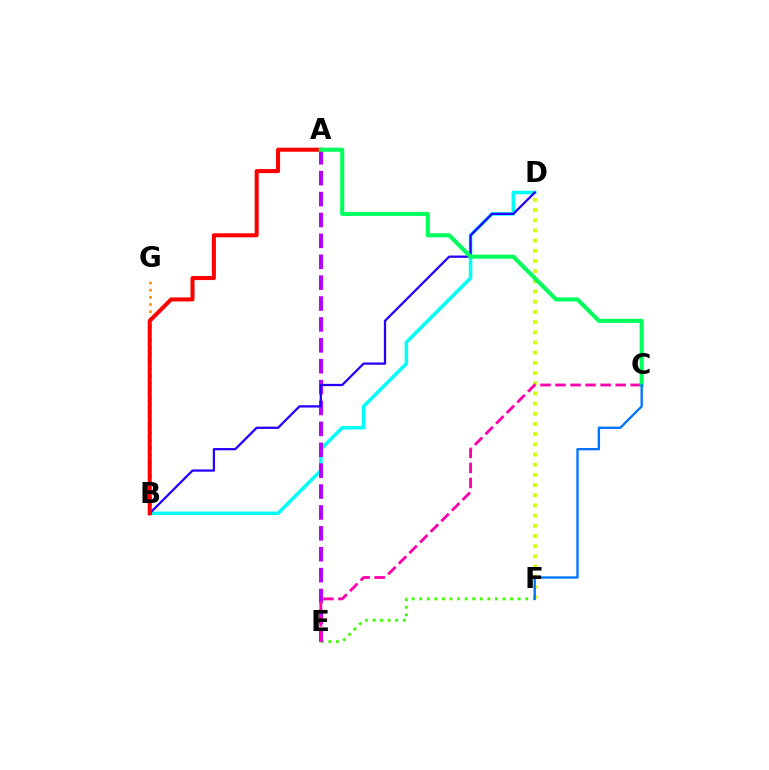{('B', 'G'): [{'color': '#ff9400', 'line_style': 'dotted', 'thickness': 1.94}], ('B', 'D'): [{'color': '#00fff6', 'line_style': 'solid', 'thickness': 2.54}, {'color': '#2500ff', 'line_style': 'solid', 'thickness': 1.63}], ('E', 'F'): [{'color': '#3dff00', 'line_style': 'dotted', 'thickness': 2.06}], ('A', 'E'): [{'color': '#b900ff', 'line_style': 'dashed', 'thickness': 2.84}], ('D', 'F'): [{'color': '#d1ff00', 'line_style': 'dotted', 'thickness': 2.77}], ('C', 'E'): [{'color': '#ff00ac', 'line_style': 'dashed', 'thickness': 2.04}], ('A', 'B'): [{'color': '#ff0000', 'line_style': 'solid', 'thickness': 2.9}], ('A', 'C'): [{'color': '#00ff5c', 'line_style': 'solid', 'thickness': 2.95}], ('C', 'F'): [{'color': '#0074ff', 'line_style': 'solid', 'thickness': 1.68}]}